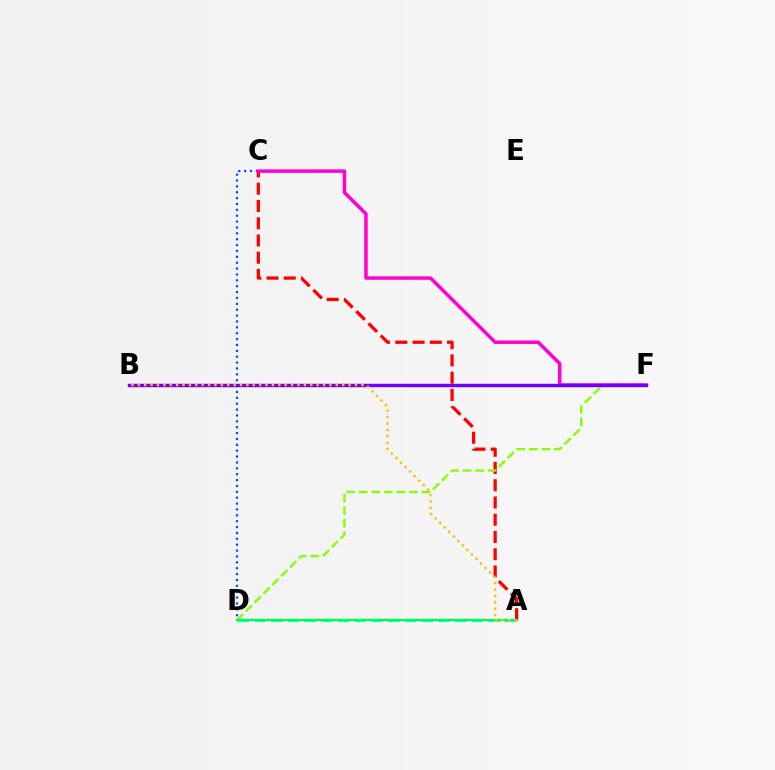{('A', 'C'): [{'color': '#ff0000', 'line_style': 'dashed', 'thickness': 2.34}], ('C', 'D'): [{'color': '#004bff', 'line_style': 'dotted', 'thickness': 1.6}], ('A', 'D'): [{'color': '#00fff6', 'line_style': 'dashed', 'thickness': 2.27}, {'color': '#00ff39', 'line_style': 'solid', 'thickness': 1.53}], ('D', 'F'): [{'color': '#84ff00', 'line_style': 'dashed', 'thickness': 1.7}], ('C', 'F'): [{'color': '#ff00cf', 'line_style': 'solid', 'thickness': 2.5}], ('B', 'F'): [{'color': '#7200ff', 'line_style': 'solid', 'thickness': 2.45}], ('A', 'B'): [{'color': '#ffbd00', 'line_style': 'dotted', 'thickness': 1.74}]}